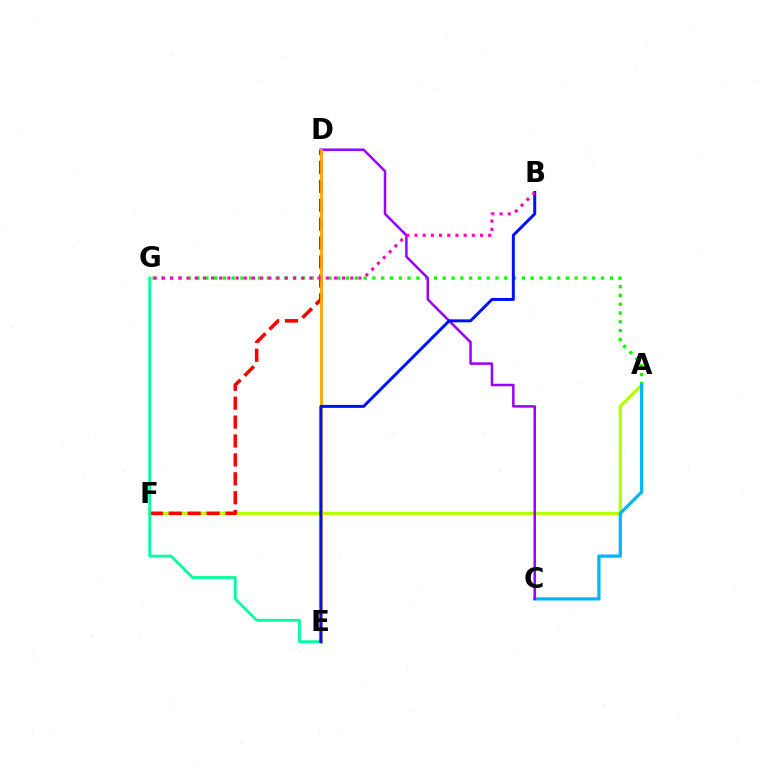{('A', 'F'): [{'color': '#b3ff00', 'line_style': 'solid', 'thickness': 2.32}], ('D', 'F'): [{'color': '#ff0000', 'line_style': 'dashed', 'thickness': 2.57}], ('E', 'G'): [{'color': '#00ff9d', 'line_style': 'solid', 'thickness': 2.0}], ('A', 'G'): [{'color': '#08ff00', 'line_style': 'dotted', 'thickness': 2.39}], ('A', 'C'): [{'color': '#00b5ff', 'line_style': 'solid', 'thickness': 2.32}], ('C', 'D'): [{'color': '#9b00ff', 'line_style': 'solid', 'thickness': 1.81}], ('D', 'E'): [{'color': '#ffa500', 'line_style': 'solid', 'thickness': 1.99}], ('B', 'E'): [{'color': '#0010ff', 'line_style': 'solid', 'thickness': 2.14}], ('B', 'G'): [{'color': '#ff00bd', 'line_style': 'dotted', 'thickness': 2.23}]}